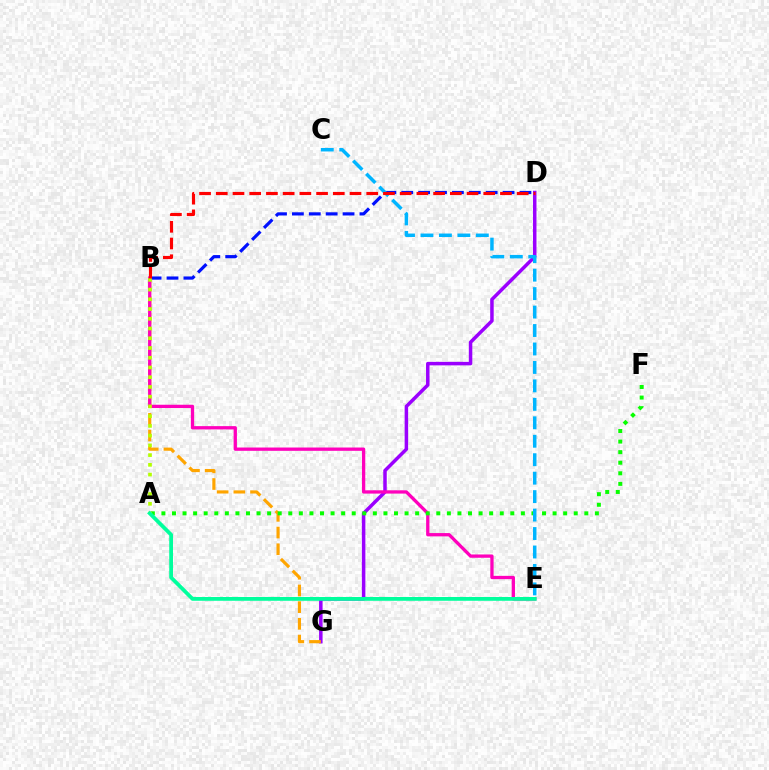{('D', 'G'): [{'color': '#9b00ff', 'line_style': 'solid', 'thickness': 2.52}], ('B', 'G'): [{'color': '#ffa500', 'line_style': 'dashed', 'thickness': 2.27}], ('B', 'D'): [{'color': '#0010ff', 'line_style': 'dashed', 'thickness': 2.29}, {'color': '#ff0000', 'line_style': 'dashed', 'thickness': 2.27}], ('B', 'E'): [{'color': '#ff00bd', 'line_style': 'solid', 'thickness': 2.37}], ('A', 'F'): [{'color': '#08ff00', 'line_style': 'dotted', 'thickness': 2.87}], ('A', 'B'): [{'color': '#b3ff00', 'line_style': 'dotted', 'thickness': 2.65}], ('A', 'E'): [{'color': '#00ff9d', 'line_style': 'solid', 'thickness': 2.72}], ('C', 'E'): [{'color': '#00b5ff', 'line_style': 'dashed', 'thickness': 2.51}]}